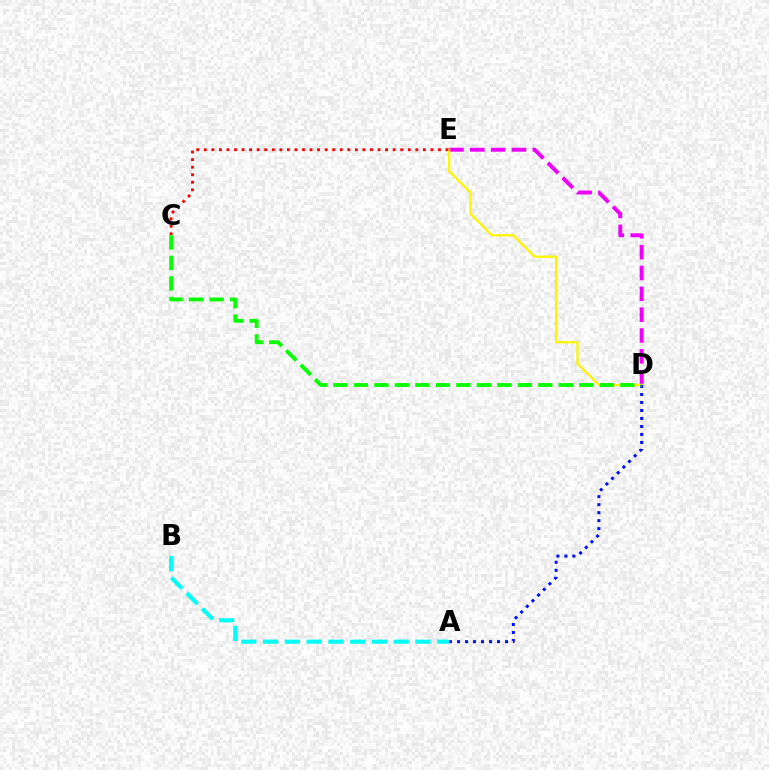{('D', 'E'): [{'color': '#ee00ff', 'line_style': 'dashed', 'thickness': 2.83}, {'color': '#fcf500', 'line_style': 'solid', 'thickness': 1.65}], ('A', 'B'): [{'color': '#00fff6', 'line_style': 'dashed', 'thickness': 2.96}], ('A', 'D'): [{'color': '#0010ff', 'line_style': 'dotted', 'thickness': 2.17}], ('C', 'E'): [{'color': '#ff0000', 'line_style': 'dotted', 'thickness': 2.05}], ('C', 'D'): [{'color': '#08ff00', 'line_style': 'dashed', 'thickness': 2.78}]}